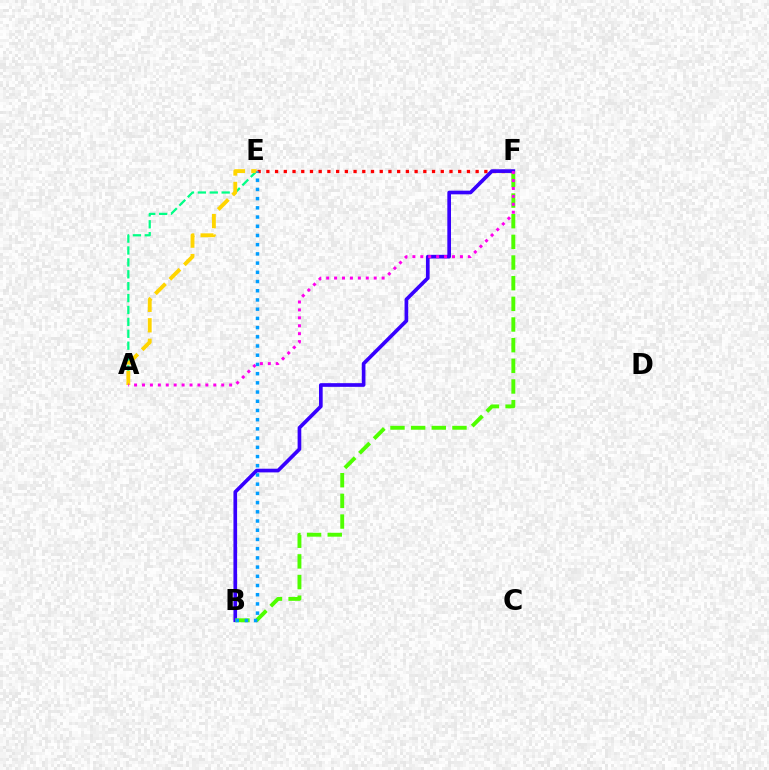{('E', 'F'): [{'color': '#ff0000', 'line_style': 'dotted', 'thickness': 2.37}], ('B', 'F'): [{'color': '#3700ff', 'line_style': 'solid', 'thickness': 2.65}, {'color': '#4fff00', 'line_style': 'dashed', 'thickness': 2.81}], ('A', 'E'): [{'color': '#00ff86', 'line_style': 'dashed', 'thickness': 1.62}, {'color': '#ffd500', 'line_style': 'dashed', 'thickness': 2.78}], ('A', 'F'): [{'color': '#ff00ed', 'line_style': 'dotted', 'thickness': 2.15}], ('B', 'E'): [{'color': '#009eff', 'line_style': 'dotted', 'thickness': 2.5}]}